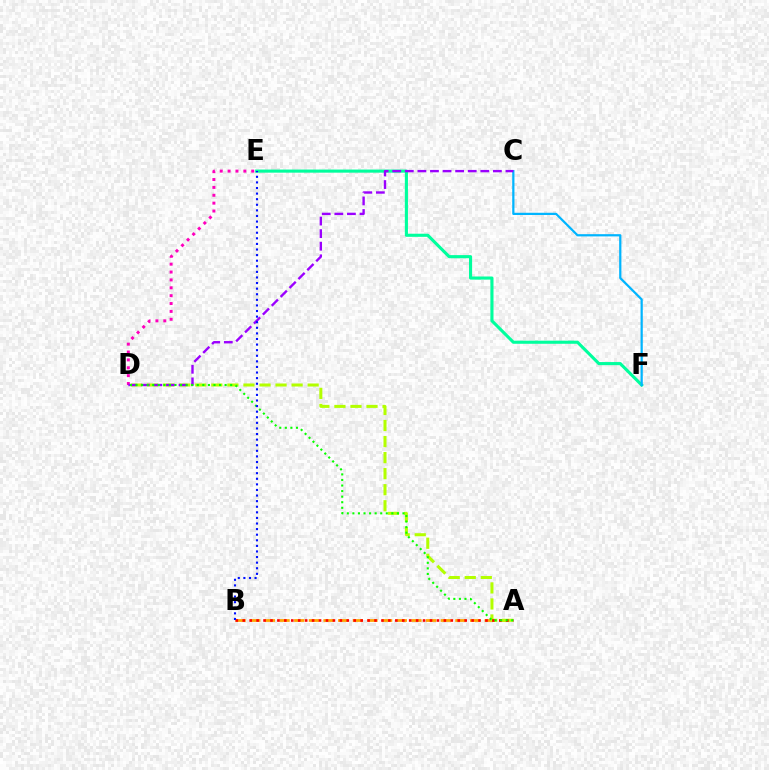{('A', 'B'): [{'color': '#ffa500', 'line_style': 'dashed', 'thickness': 1.99}, {'color': '#ff0000', 'line_style': 'dotted', 'thickness': 1.88}], ('A', 'D'): [{'color': '#b3ff00', 'line_style': 'dashed', 'thickness': 2.18}, {'color': '#08ff00', 'line_style': 'dotted', 'thickness': 1.51}], ('E', 'F'): [{'color': '#00ff9d', 'line_style': 'solid', 'thickness': 2.24}], ('C', 'F'): [{'color': '#00b5ff', 'line_style': 'solid', 'thickness': 1.61}], ('D', 'E'): [{'color': '#ff00bd', 'line_style': 'dotted', 'thickness': 2.14}], ('C', 'D'): [{'color': '#9b00ff', 'line_style': 'dashed', 'thickness': 1.71}], ('B', 'E'): [{'color': '#0010ff', 'line_style': 'dotted', 'thickness': 1.52}]}